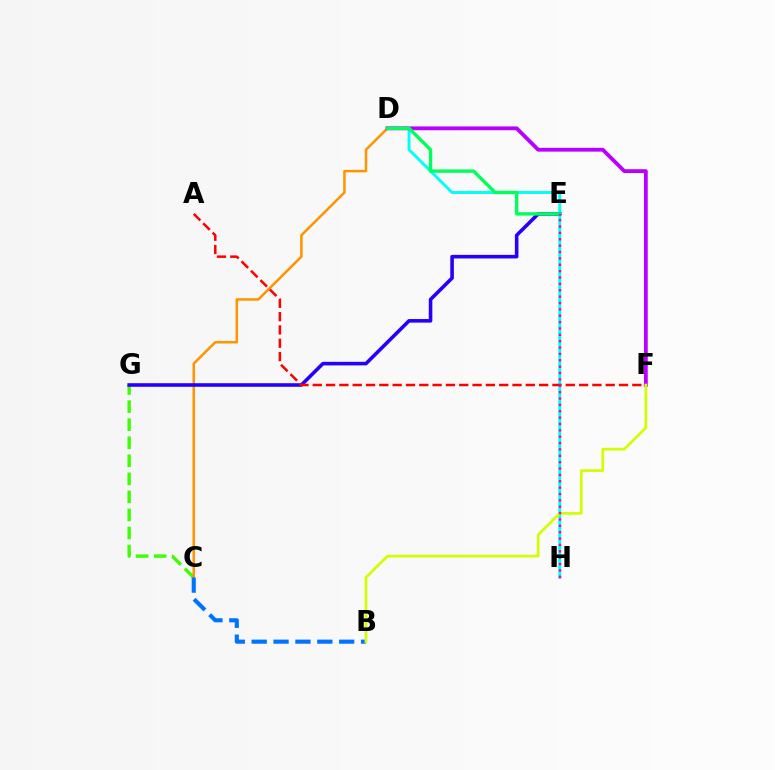{('D', 'H'): [{'color': '#00fff6', 'line_style': 'solid', 'thickness': 2.09}], ('C', 'G'): [{'color': '#3dff00', 'line_style': 'dashed', 'thickness': 2.45}], ('C', 'D'): [{'color': '#ff9400', 'line_style': 'solid', 'thickness': 1.82}], ('E', 'G'): [{'color': '#2500ff', 'line_style': 'solid', 'thickness': 2.58}], ('B', 'C'): [{'color': '#0074ff', 'line_style': 'dashed', 'thickness': 2.97}], ('D', 'F'): [{'color': '#b900ff', 'line_style': 'solid', 'thickness': 2.75}], ('D', 'E'): [{'color': '#00ff5c', 'line_style': 'solid', 'thickness': 2.44}], ('A', 'F'): [{'color': '#ff0000', 'line_style': 'dashed', 'thickness': 1.81}], ('B', 'F'): [{'color': '#d1ff00', 'line_style': 'solid', 'thickness': 1.95}], ('E', 'H'): [{'color': '#ff00ac', 'line_style': 'dotted', 'thickness': 1.73}]}